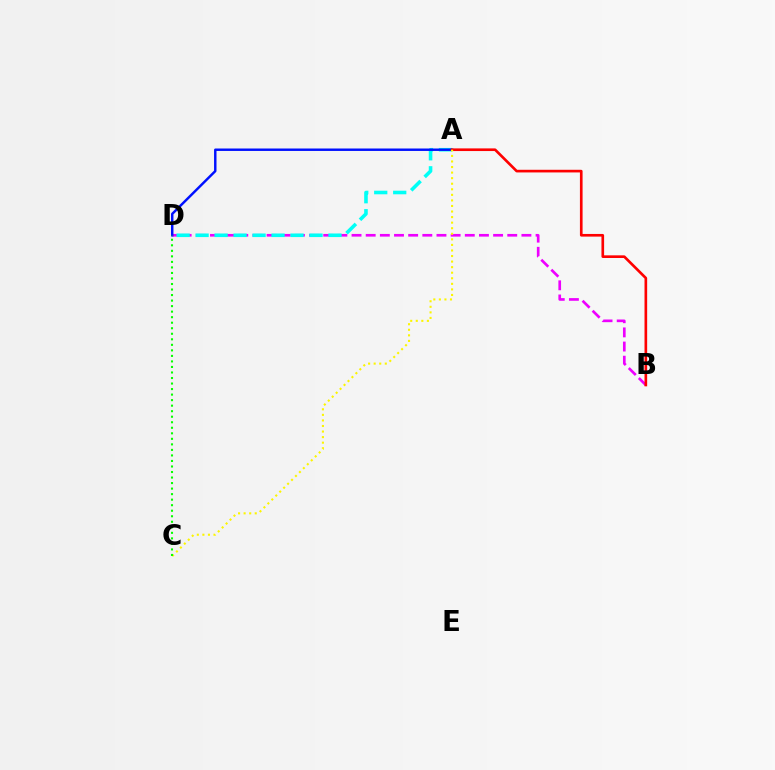{('B', 'D'): [{'color': '#ee00ff', 'line_style': 'dashed', 'thickness': 1.92}], ('A', 'D'): [{'color': '#00fff6', 'line_style': 'dashed', 'thickness': 2.58}, {'color': '#0010ff', 'line_style': 'solid', 'thickness': 1.76}], ('A', 'B'): [{'color': '#ff0000', 'line_style': 'solid', 'thickness': 1.91}], ('A', 'C'): [{'color': '#fcf500', 'line_style': 'dotted', 'thickness': 1.51}], ('C', 'D'): [{'color': '#08ff00', 'line_style': 'dotted', 'thickness': 1.5}]}